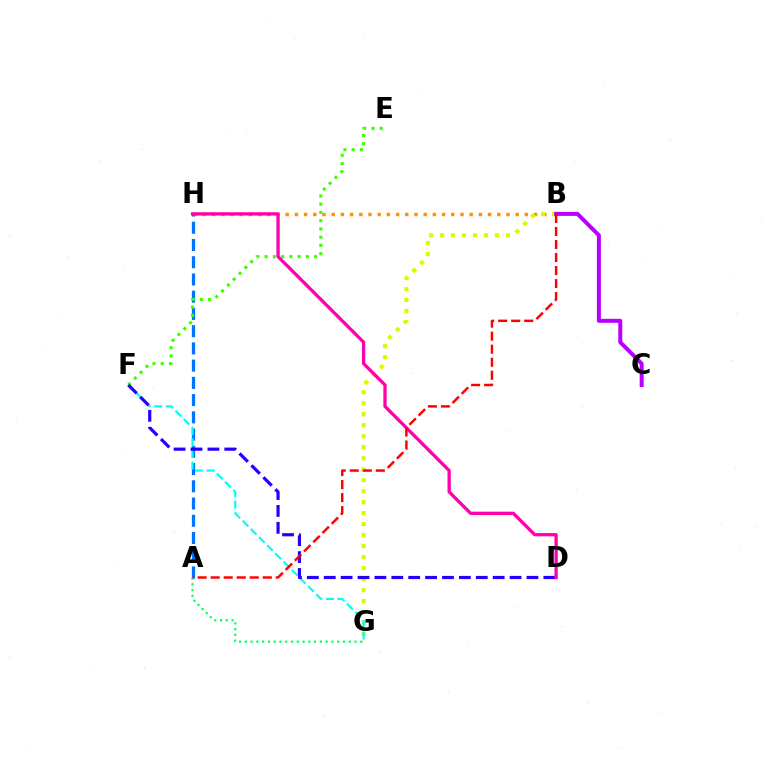{('B', 'H'): [{'color': '#ff9400', 'line_style': 'dotted', 'thickness': 2.5}], ('A', 'H'): [{'color': '#0074ff', 'line_style': 'dashed', 'thickness': 2.34}], ('E', 'F'): [{'color': '#3dff00', 'line_style': 'dotted', 'thickness': 2.24}], ('B', 'G'): [{'color': '#d1ff00', 'line_style': 'dotted', 'thickness': 2.99}], ('F', 'G'): [{'color': '#00fff6', 'line_style': 'dashed', 'thickness': 1.57}], ('B', 'C'): [{'color': '#b900ff', 'line_style': 'solid', 'thickness': 2.87}], ('A', 'G'): [{'color': '#00ff5c', 'line_style': 'dotted', 'thickness': 1.57}], ('D', 'F'): [{'color': '#2500ff', 'line_style': 'dashed', 'thickness': 2.3}], ('D', 'H'): [{'color': '#ff00ac', 'line_style': 'solid', 'thickness': 2.37}], ('A', 'B'): [{'color': '#ff0000', 'line_style': 'dashed', 'thickness': 1.77}]}